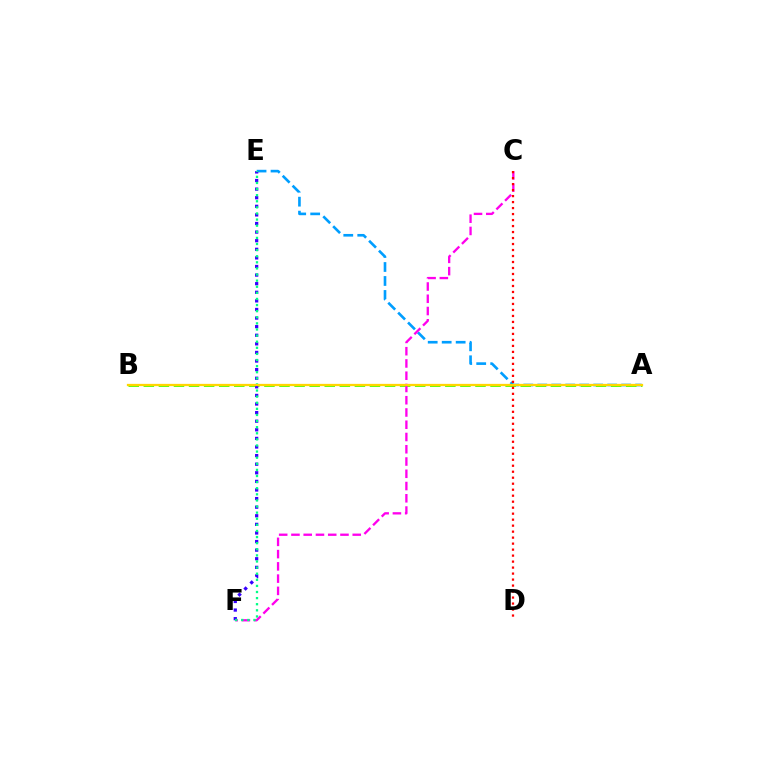{('A', 'E'): [{'color': '#009eff', 'line_style': 'dashed', 'thickness': 1.9}], ('A', 'B'): [{'color': '#4fff00', 'line_style': 'dashed', 'thickness': 2.05}, {'color': '#ffd500', 'line_style': 'solid', 'thickness': 1.64}], ('C', 'F'): [{'color': '#ff00ed', 'line_style': 'dashed', 'thickness': 1.67}], ('C', 'D'): [{'color': '#ff0000', 'line_style': 'dotted', 'thickness': 1.63}], ('E', 'F'): [{'color': '#3700ff', 'line_style': 'dotted', 'thickness': 2.34}, {'color': '#00ff86', 'line_style': 'dotted', 'thickness': 1.66}]}